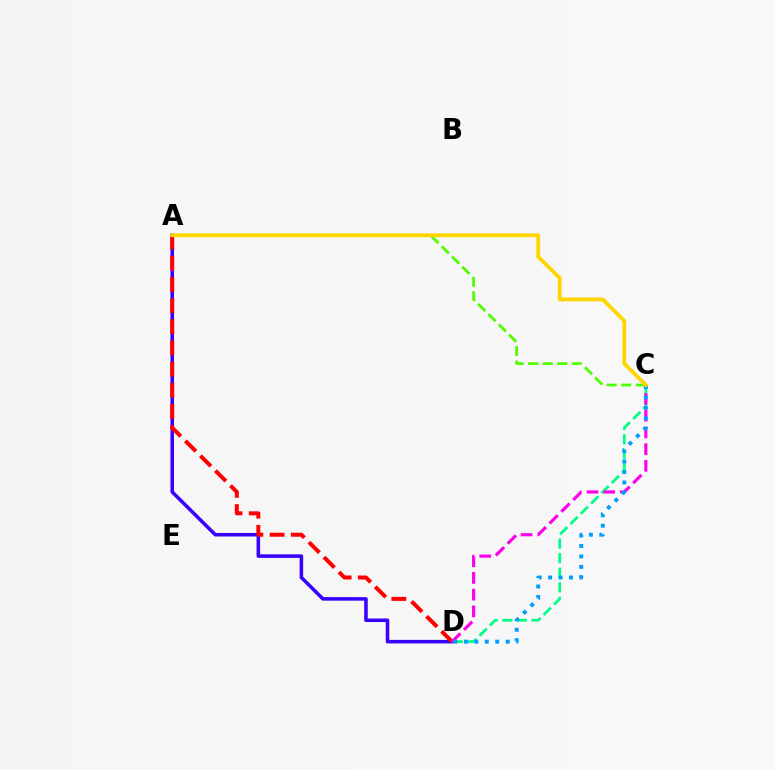{('A', 'D'): [{'color': '#3700ff', 'line_style': 'solid', 'thickness': 2.55}, {'color': '#ff0000', 'line_style': 'dashed', 'thickness': 2.88}], ('C', 'D'): [{'color': '#00ff86', 'line_style': 'dashed', 'thickness': 1.98}, {'color': '#ff00ed', 'line_style': 'dashed', 'thickness': 2.27}, {'color': '#009eff', 'line_style': 'dotted', 'thickness': 2.84}], ('A', 'C'): [{'color': '#4fff00', 'line_style': 'dashed', 'thickness': 1.98}, {'color': '#ffd500', 'line_style': 'solid', 'thickness': 2.73}]}